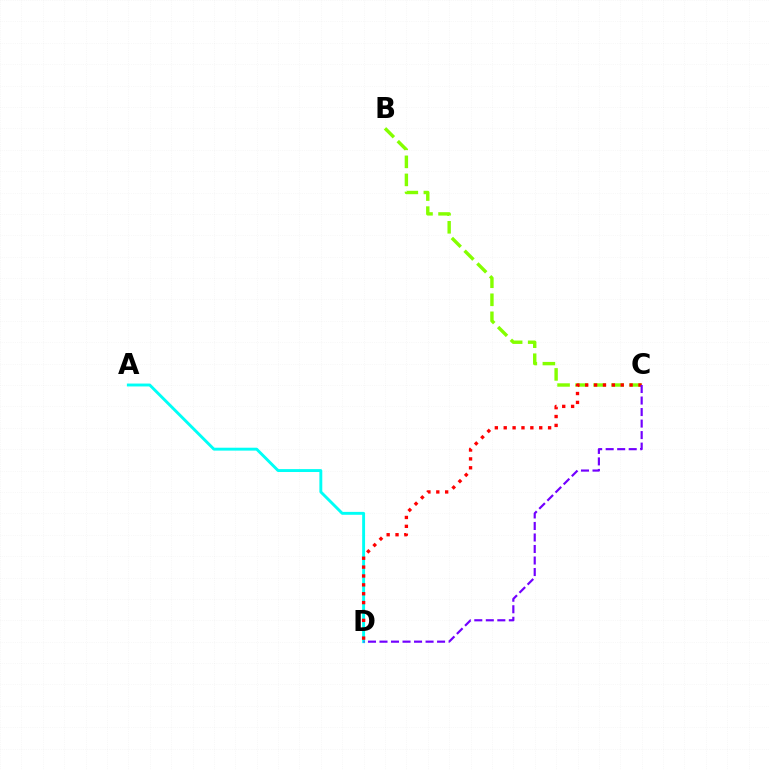{('A', 'D'): [{'color': '#00fff6', 'line_style': 'solid', 'thickness': 2.09}], ('B', 'C'): [{'color': '#84ff00', 'line_style': 'dashed', 'thickness': 2.45}], ('C', 'D'): [{'color': '#ff0000', 'line_style': 'dotted', 'thickness': 2.41}, {'color': '#7200ff', 'line_style': 'dashed', 'thickness': 1.56}]}